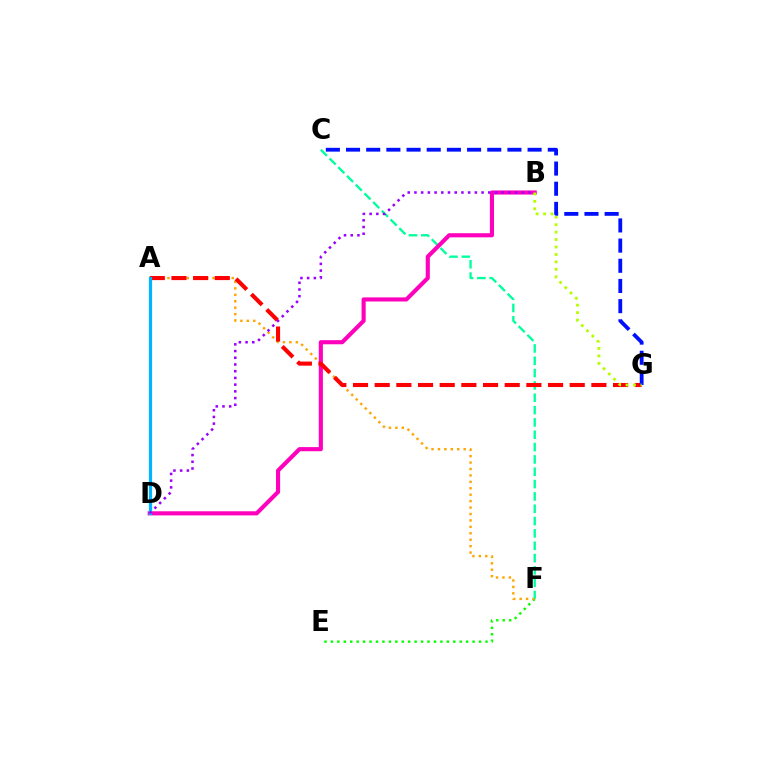{('E', 'F'): [{'color': '#08ff00', 'line_style': 'dotted', 'thickness': 1.75}], ('A', 'F'): [{'color': '#ffa500', 'line_style': 'dotted', 'thickness': 1.75}], ('C', 'F'): [{'color': '#00ff9d', 'line_style': 'dashed', 'thickness': 1.68}], ('B', 'D'): [{'color': '#ff00bd', 'line_style': 'solid', 'thickness': 2.96}, {'color': '#9b00ff', 'line_style': 'dotted', 'thickness': 1.82}], ('A', 'G'): [{'color': '#ff0000', 'line_style': 'dashed', 'thickness': 2.94}], ('C', 'G'): [{'color': '#0010ff', 'line_style': 'dashed', 'thickness': 2.74}], ('A', 'D'): [{'color': '#00b5ff', 'line_style': 'solid', 'thickness': 2.32}], ('B', 'G'): [{'color': '#b3ff00', 'line_style': 'dotted', 'thickness': 2.02}]}